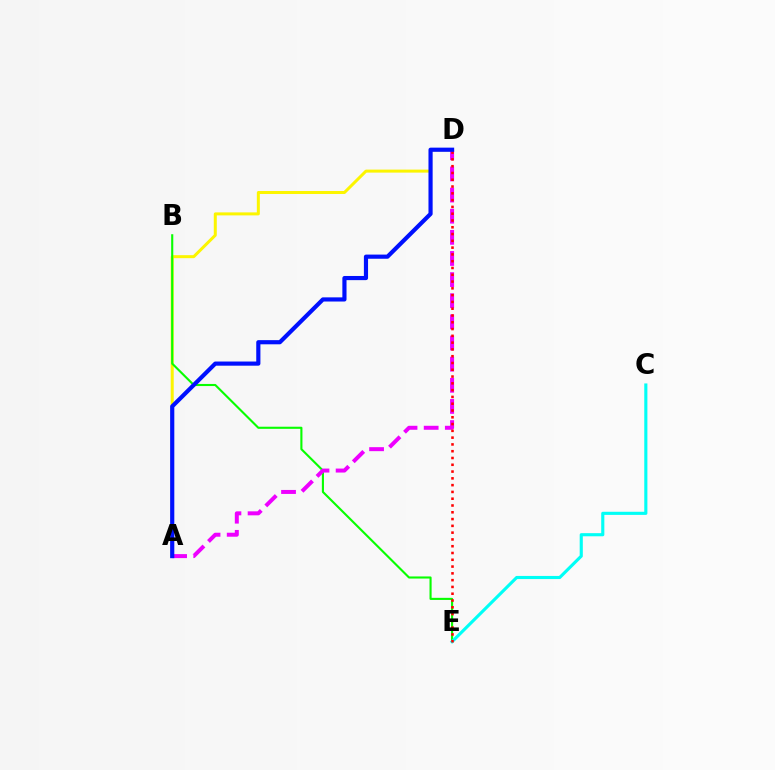{('A', 'D'): [{'color': '#fcf500', 'line_style': 'solid', 'thickness': 2.16}, {'color': '#ee00ff', 'line_style': 'dashed', 'thickness': 2.87}, {'color': '#0010ff', 'line_style': 'solid', 'thickness': 3.0}], ('B', 'E'): [{'color': '#08ff00', 'line_style': 'solid', 'thickness': 1.52}], ('C', 'E'): [{'color': '#00fff6', 'line_style': 'solid', 'thickness': 2.25}], ('D', 'E'): [{'color': '#ff0000', 'line_style': 'dotted', 'thickness': 1.84}]}